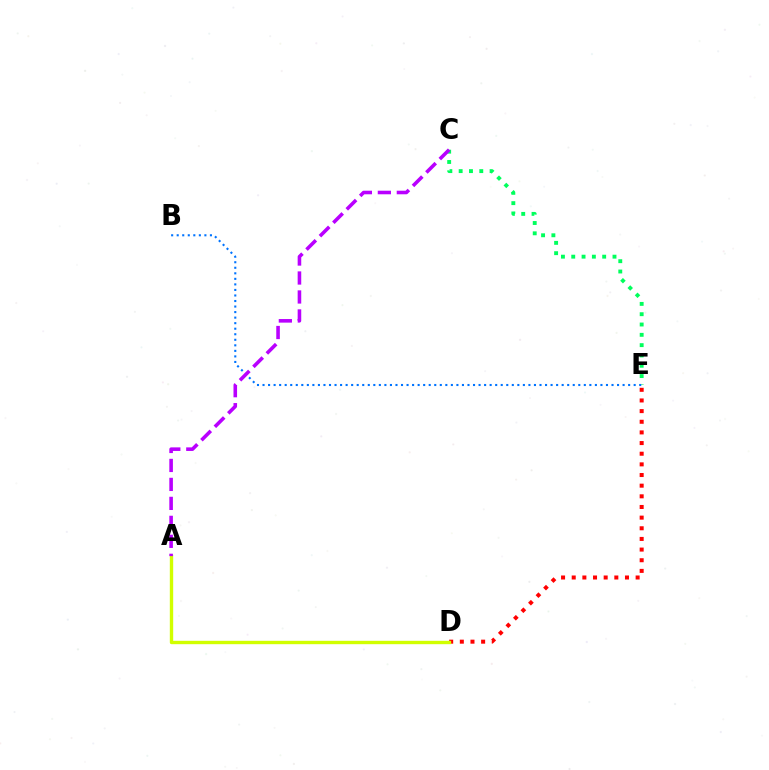{('D', 'E'): [{'color': '#ff0000', 'line_style': 'dotted', 'thickness': 2.89}], ('A', 'D'): [{'color': '#d1ff00', 'line_style': 'solid', 'thickness': 2.43}], ('C', 'E'): [{'color': '#00ff5c', 'line_style': 'dotted', 'thickness': 2.8}], ('B', 'E'): [{'color': '#0074ff', 'line_style': 'dotted', 'thickness': 1.51}], ('A', 'C'): [{'color': '#b900ff', 'line_style': 'dashed', 'thickness': 2.58}]}